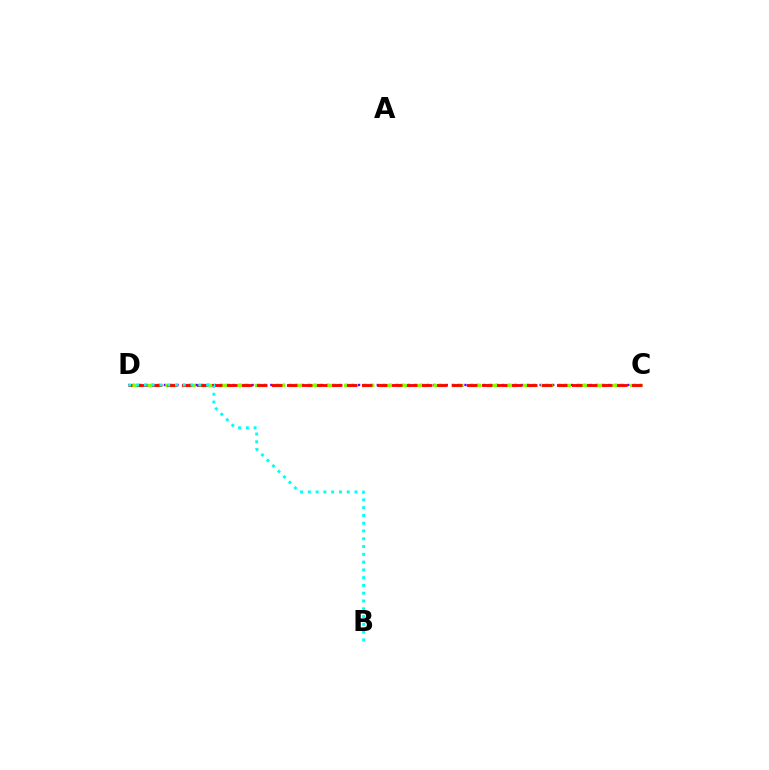{('C', 'D'): [{'color': '#7200ff', 'line_style': 'dotted', 'thickness': 1.7}, {'color': '#84ff00', 'line_style': 'dashed', 'thickness': 2.43}, {'color': '#ff0000', 'line_style': 'dashed', 'thickness': 2.04}], ('B', 'D'): [{'color': '#00fff6', 'line_style': 'dotted', 'thickness': 2.11}]}